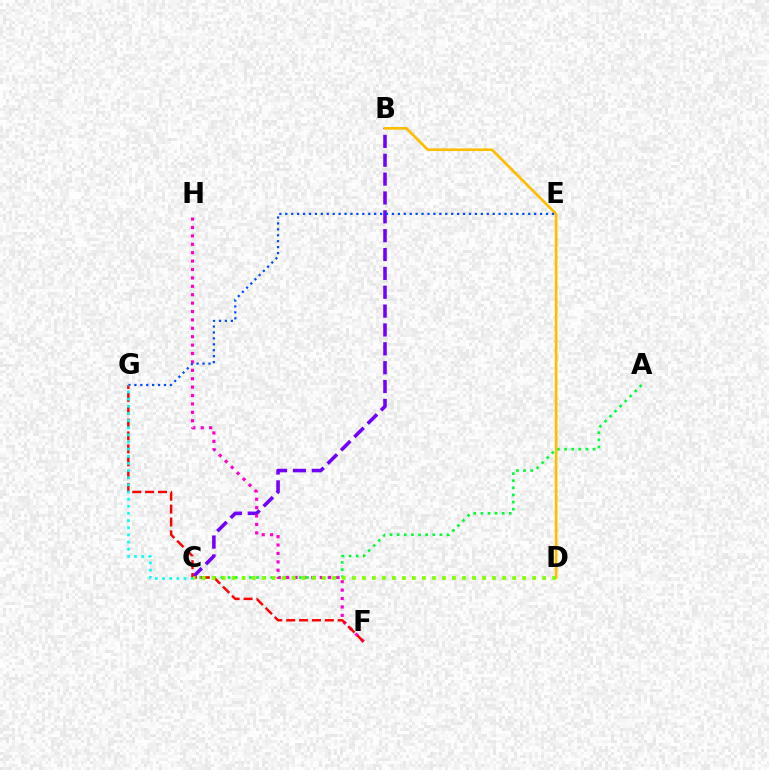{('B', 'C'): [{'color': '#7200ff', 'line_style': 'dashed', 'thickness': 2.56}], ('A', 'C'): [{'color': '#00ff39', 'line_style': 'dotted', 'thickness': 1.93}], ('F', 'H'): [{'color': '#ff00cf', 'line_style': 'dotted', 'thickness': 2.28}], ('B', 'D'): [{'color': '#ffbd00', 'line_style': 'solid', 'thickness': 1.92}], ('E', 'G'): [{'color': '#004bff', 'line_style': 'dotted', 'thickness': 1.61}], ('F', 'G'): [{'color': '#ff0000', 'line_style': 'dashed', 'thickness': 1.75}], ('C', 'G'): [{'color': '#00fff6', 'line_style': 'dotted', 'thickness': 1.94}], ('C', 'D'): [{'color': '#84ff00', 'line_style': 'dotted', 'thickness': 2.72}]}